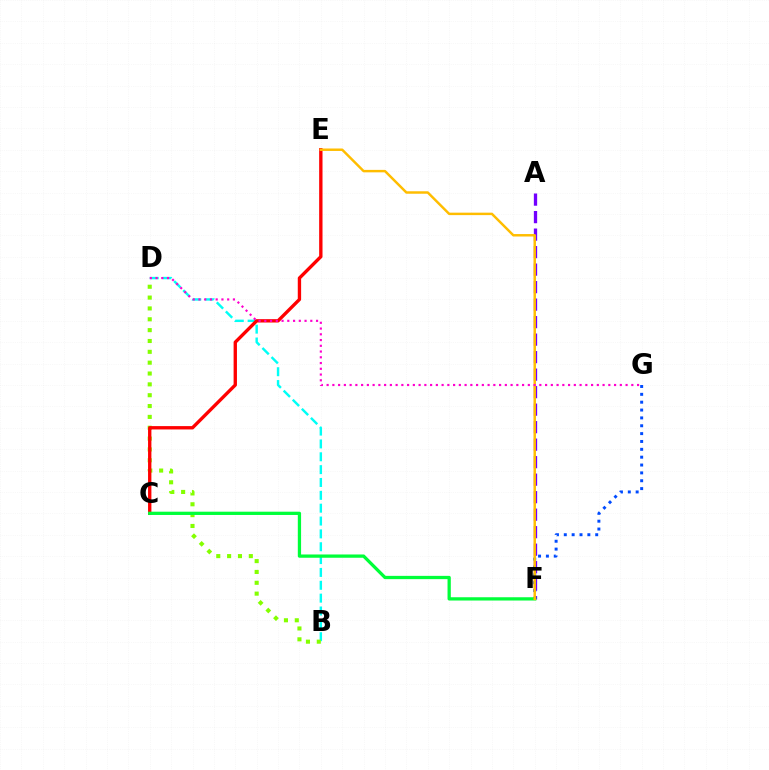{('A', 'F'): [{'color': '#7200ff', 'line_style': 'dashed', 'thickness': 2.38}], ('B', 'D'): [{'color': '#00fff6', 'line_style': 'dashed', 'thickness': 1.75}, {'color': '#84ff00', 'line_style': 'dotted', 'thickness': 2.95}], ('F', 'G'): [{'color': '#004bff', 'line_style': 'dotted', 'thickness': 2.13}], ('C', 'E'): [{'color': '#ff0000', 'line_style': 'solid', 'thickness': 2.41}], ('C', 'F'): [{'color': '#00ff39', 'line_style': 'solid', 'thickness': 2.36}], ('E', 'F'): [{'color': '#ffbd00', 'line_style': 'solid', 'thickness': 1.77}], ('D', 'G'): [{'color': '#ff00cf', 'line_style': 'dotted', 'thickness': 1.56}]}